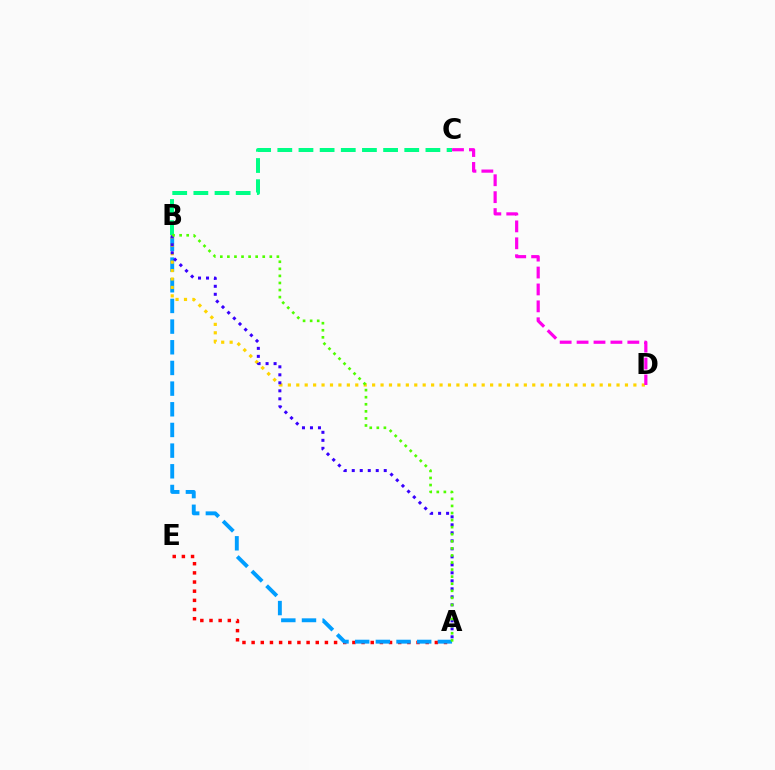{('A', 'E'): [{'color': '#ff0000', 'line_style': 'dotted', 'thickness': 2.49}], ('A', 'B'): [{'color': '#009eff', 'line_style': 'dashed', 'thickness': 2.81}, {'color': '#3700ff', 'line_style': 'dotted', 'thickness': 2.17}, {'color': '#4fff00', 'line_style': 'dotted', 'thickness': 1.92}], ('B', 'D'): [{'color': '#ffd500', 'line_style': 'dotted', 'thickness': 2.29}], ('C', 'D'): [{'color': '#ff00ed', 'line_style': 'dashed', 'thickness': 2.3}], ('B', 'C'): [{'color': '#00ff86', 'line_style': 'dashed', 'thickness': 2.87}]}